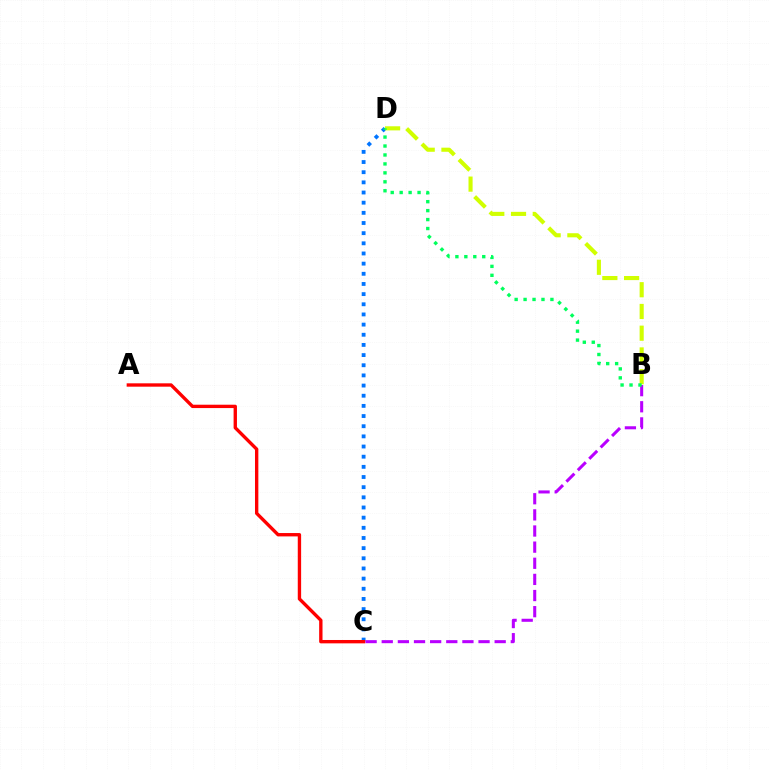{('C', 'D'): [{'color': '#0074ff', 'line_style': 'dotted', 'thickness': 2.76}], ('B', 'D'): [{'color': '#d1ff00', 'line_style': 'dashed', 'thickness': 2.95}, {'color': '#00ff5c', 'line_style': 'dotted', 'thickness': 2.43}], ('A', 'C'): [{'color': '#ff0000', 'line_style': 'solid', 'thickness': 2.42}], ('B', 'C'): [{'color': '#b900ff', 'line_style': 'dashed', 'thickness': 2.19}]}